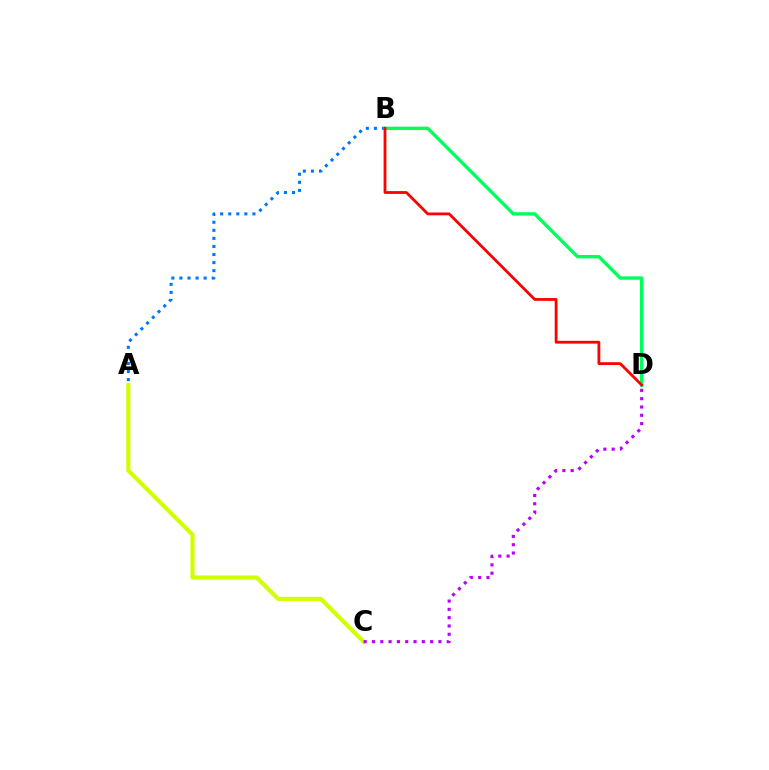{('A', 'B'): [{'color': '#0074ff', 'line_style': 'dotted', 'thickness': 2.19}], ('A', 'C'): [{'color': '#d1ff00', 'line_style': 'solid', 'thickness': 2.98}], ('C', 'D'): [{'color': '#b900ff', 'line_style': 'dotted', 'thickness': 2.26}], ('B', 'D'): [{'color': '#00ff5c', 'line_style': 'solid', 'thickness': 2.42}, {'color': '#ff0000', 'line_style': 'solid', 'thickness': 2.01}]}